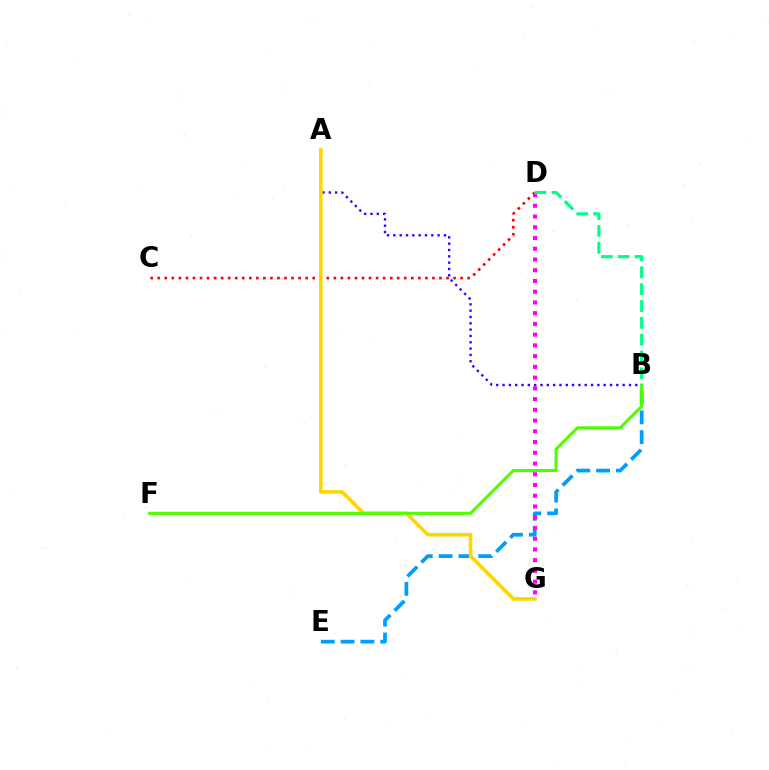{('B', 'E'): [{'color': '#009eff', 'line_style': 'dashed', 'thickness': 2.69}], ('C', 'D'): [{'color': '#ff0000', 'line_style': 'dotted', 'thickness': 1.91}], ('D', 'G'): [{'color': '#ff00ed', 'line_style': 'dotted', 'thickness': 2.92}], ('A', 'B'): [{'color': '#3700ff', 'line_style': 'dotted', 'thickness': 1.72}], ('A', 'G'): [{'color': '#ffd500', 'line_style': 'solid', 'thickness': 2.61}], ('B', 'F'): [{'color': '#4fff00', 'line_style': 'solid', 'thickness': 2.22}], ('B', 'D'): [{'color': '#00ff86', 'line_style': 'dashed', 'thickness': 2.29}]}